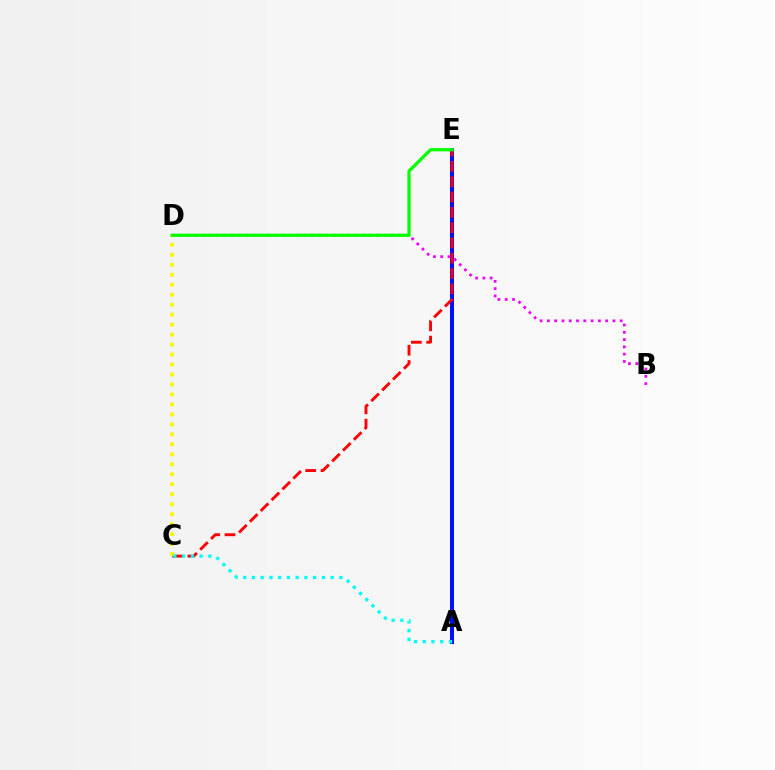{('A', 'E'): [{'color': '#0010ff', 'line_style': 'solid', 'thickness': 2.89}], ('C', 'E'): [{'color': '#ff0000', 'line_style': 'dashed', 'thickness': 2.08}], ('C', 'D'): [{'color': '#fcf500', 'line_style': 'dotted', 'thickness': 2.71}], ('B', 'D'): [{'color': '#ee00ff', 'line_style': 'dotted', 'thickness': 1.98}], ('A', 'C'): [{'color': '#00fff6', 'line_style': 'dotted', 'thickness': 2.37}], ('D', 'E'): [{'color': '#08ff00', 'line_style': 'solid', 'thickness': 2.34}]}